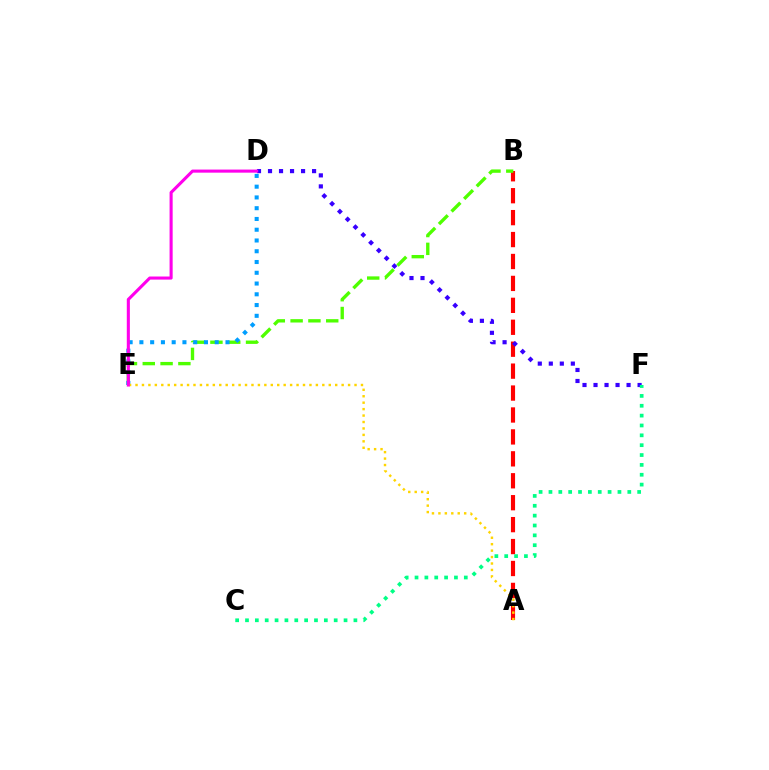{('A', 'B'): [{'color': '#ff0000', 'line_style': 'dashed', 'thickness': 2.98}], ('D', 'F'): [{'color': '#3700ff', 'line_style': 'dotted', 'thickness': 2.99}], ('B', 'E'): [{'color': '#4fff00', 'line_style': 'dashed', 'thickness': 2.42}], ('D', 'E'): [{'color': '#009eff', 'line_style': 'dotted', 'thickness': 2.92}, {'color': '#ff00ed', 'line_style': 'solid', 'thickness': 2.22}], ('C', 'F'): [{'color': '#00ff86', 'line_style': 'dotted', 'thickness': 2.68}], ('A', 'E'): [{'color': '#ffd500', 'line_style': 'dotted', 'thickness': 1.75}]}